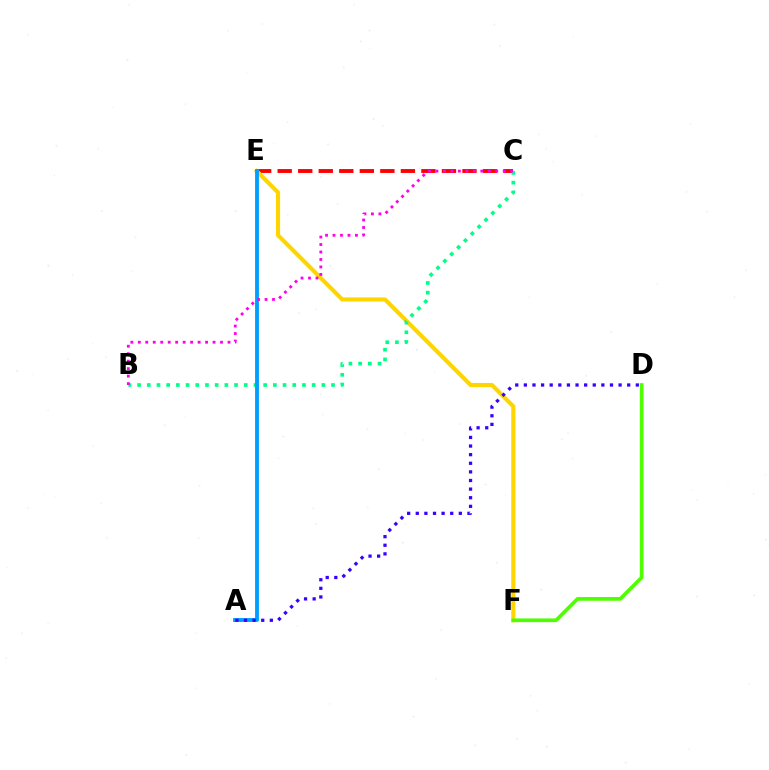{('C', 'E'): [{'color': '#ff0000', 'line_style': 'dashed', 'thickness': 2.79}], ('E', 'F'): [{'color': '#ffd500', 'line_style': 'solid', 'thickness': 2.95}], ('B', 'C'): [{'color': '#00ff86', 'line_style': 'dotted', 'thickness': 2.63}, {'color': '#ff00ed', 'line_style': 'dotted', 'thickness': 2.03}], ('D', 'F'): [{'color': '#4fff00', 'line_style': 'solid', 'thickness': 2.66}], ('A', 'E'): [{'color': '#009eff', 'line_style': 'solid', 'thickness': 2.77}], ('A', 'D'): [{'color': '#3700ff', 'line_style': 'dotted', 'thickness': 2.34}]}